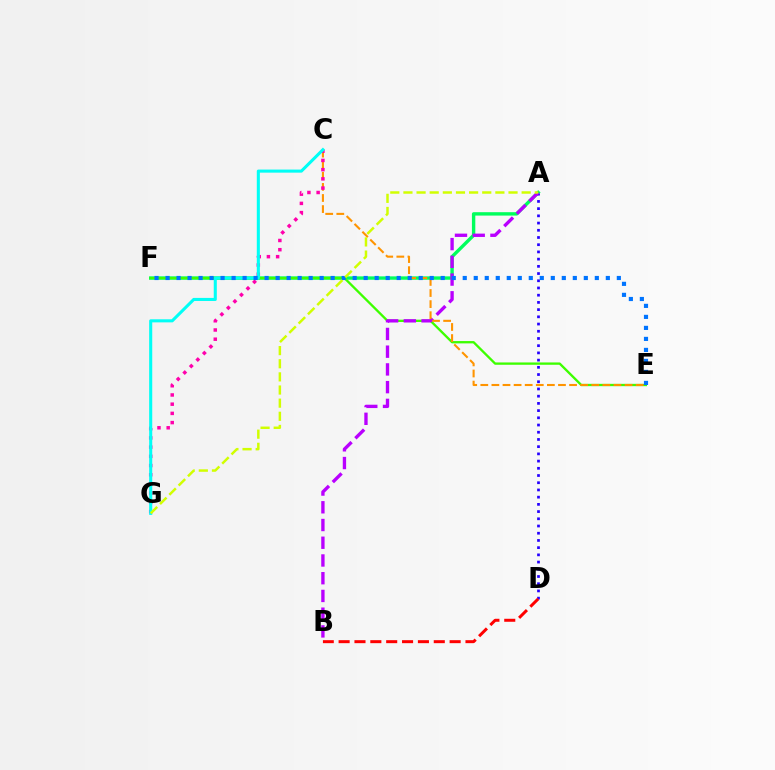{('A', 'F'): [{'color': '#00ff5c', 'line_style': 'solid', 'thickness': 2.44}], ('E', 'F'): [{'color': '#3dff00', 'line_style': 'solid', 'thickness': 1.67}, {'color': '#0074ff', 'line_style': 'dotted', 'thickness': 2.99}], ('A', 'D'): [{'color': '#2500ff', 'line_style': 'dotted', 'thickness': 1.96}], ('B', 'D'): [{'color': '#ff0000', 'line_style': 'dashed', 'thickness': 2.15}], ('A', 'B'): [{'color': '#b900ff', 'line_style': 'dashed', 'thickness': 2.41}], ('C', 'E'): [{'color': '#ff9400', 'line_style': 'dashed', 'thickness': 1.51}], ('C', 'G'): [{'color': '#ff00ac', 'line_style': 'dotted', 'thickness': 2.5}, {'color': '#00fff6', 'line_style': 'solid', 'thickness': 2.21}], ('A', 'G'): [{'color': '#d1ff00', 'line_style': 'dashed', 'thickness': 1.78}]}